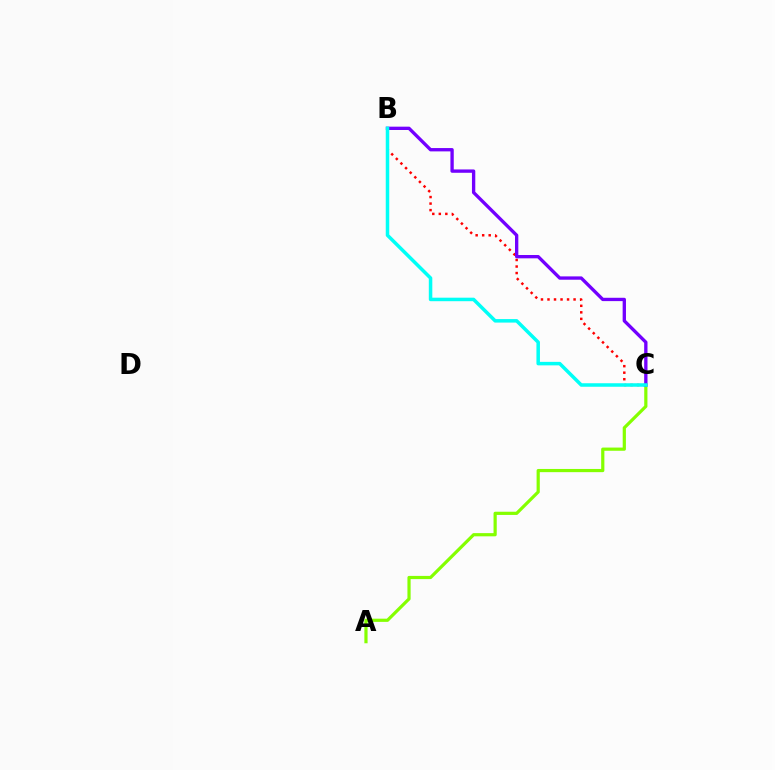{('A', 'C'): [{'color': '#84ff00', 'line_style': 'solid', 'thickness': 2.3}], ('B', 'C'): [{'color': '#ff0000', 'line_style': 'dotted', 'thickness': 1.77}, {'color': '#7200ff', 'line_style': 'solid', 'thickness': 2.4}, {'color': '#00fff6', 'line_style': 'solid', 'thickness': 2.52}]}